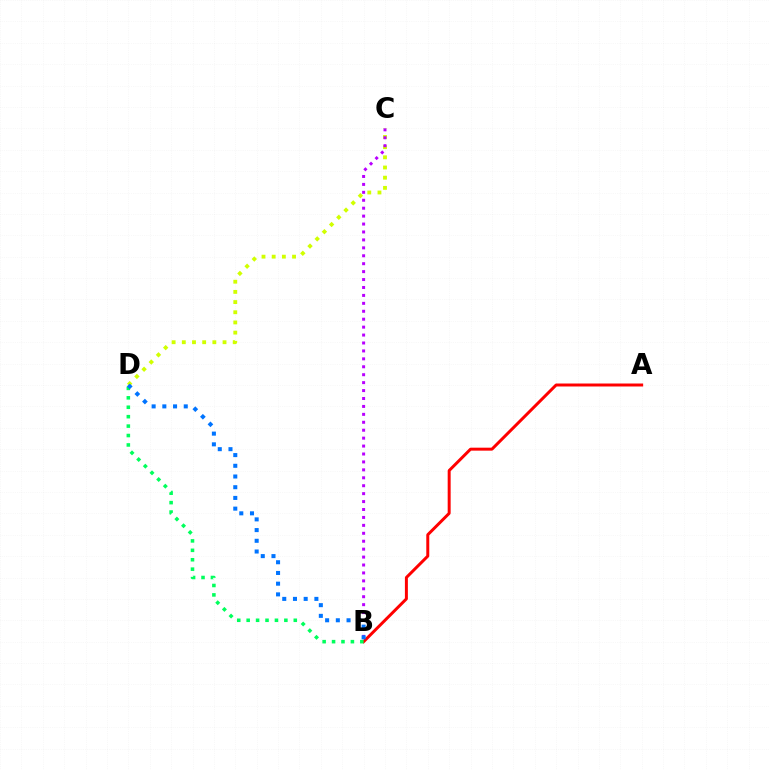{('A', 'B'): [{'color': '#ff0000', 'line_style': 'solid', 'thickness': 2.14}], ('B', 'D'): [{'color': '#00ff5c', 'line_style': 'dotted', 'thickness': 2.56}, {'color': '#0074ff', 'line_style': 'dotted', 'thickness': 2.91}], ('C', 'D'): [{'color': '#d1ff00', 'line_style': 'dotted', 'thickness': 2.77}], ('B', 'C'): [{'color': '#b900ff', 'line_style': 'dotted', 'thickness': 2.15}]}